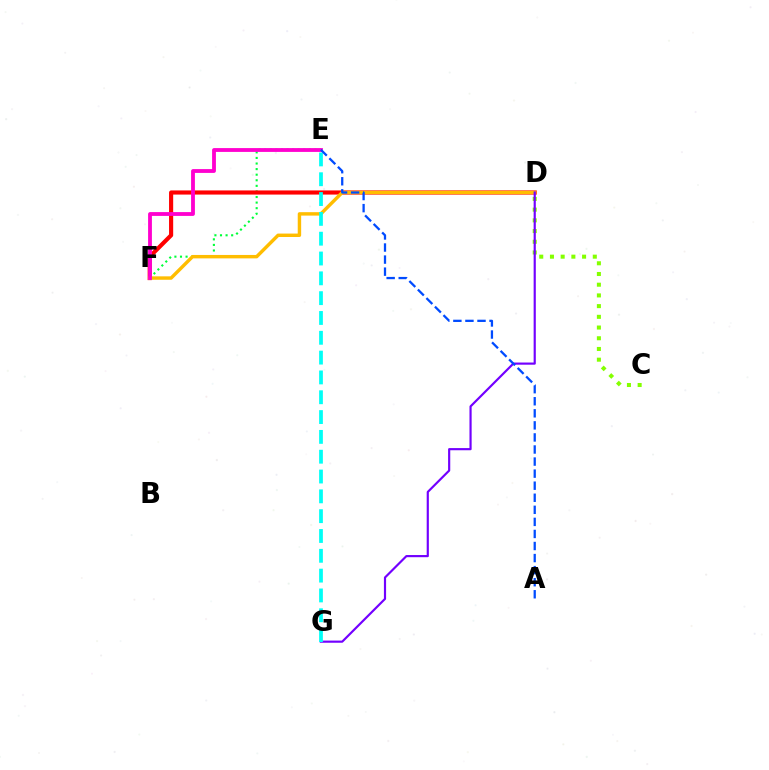{('C', 'D'): [{'color': '#84ff00', 'line_style': 'dotted', 'thickness': 2.91}], ('E', 'F'): [{'color': '#00ff39', 'line_style': 'dotted', 'thickness': 1.52}, {'color': '#ff00cf', 'line_style': 'solid', 'thickness': 2.75}], ('D', 'F'): [{'color': '#ff0000', 'line_style': 'solid', 'thickness': 2.98}, {'color': '#ffbd00', 'line_style': 'solid', 'thickness': 2.47}], ('D', 'G'): [{'color': '#7200ff', 'line_style': 'solid', 'thickness': 1.56}], ('E', 'G'): [{'color': '#00fff6', 'line_style': 'dashed', 'thickness': 2.69}], ('A', 'E'): [{'color': '#004bff', 'line_style': 'dashed', 'thickness': 1.64}]}